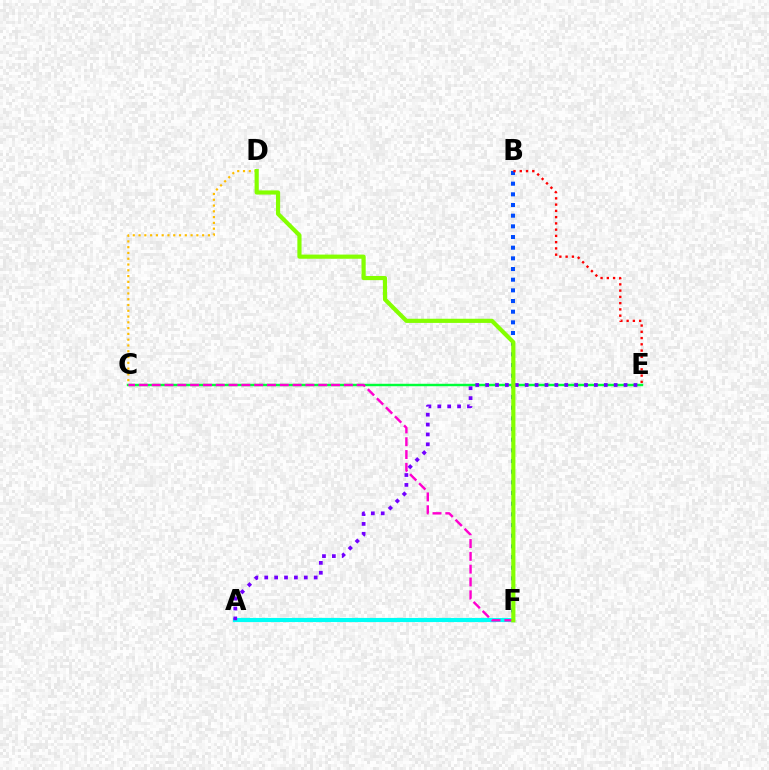{('B', 'F'): [{'color': '#004bff', 'line_style': 'dotted', 'thickness': 2.9}], ('C', 'E'): [{'color': '#00ff39', 'line_style': 'solid', 'thickness': 1.76}], ('C', 'D'): [{'color': '#ffbd00', 'line_style': 'dotted', 'thickness': 1.57}], ('B', 'E'): [{'color': '#ff0000', 'line_style': 'dotted', 'thickness': 1.7}], ('A', 'F'): [{'color': '#00fff6', 'line_style': 'solid', 'thickness': 2.97}], ('C', 'F'): [{'color': '#ff00cf', 'line_style': 'dashed', 'thickness': 1.74}], ('A', 'E'): [{'color': '#7200ff', 'line_style': 'dotted', 'thickness': 2.69}], ('D', 'F'): [{'color': '#84ff00', 'line_style': 'solid', 'thickness': 3.0}]}